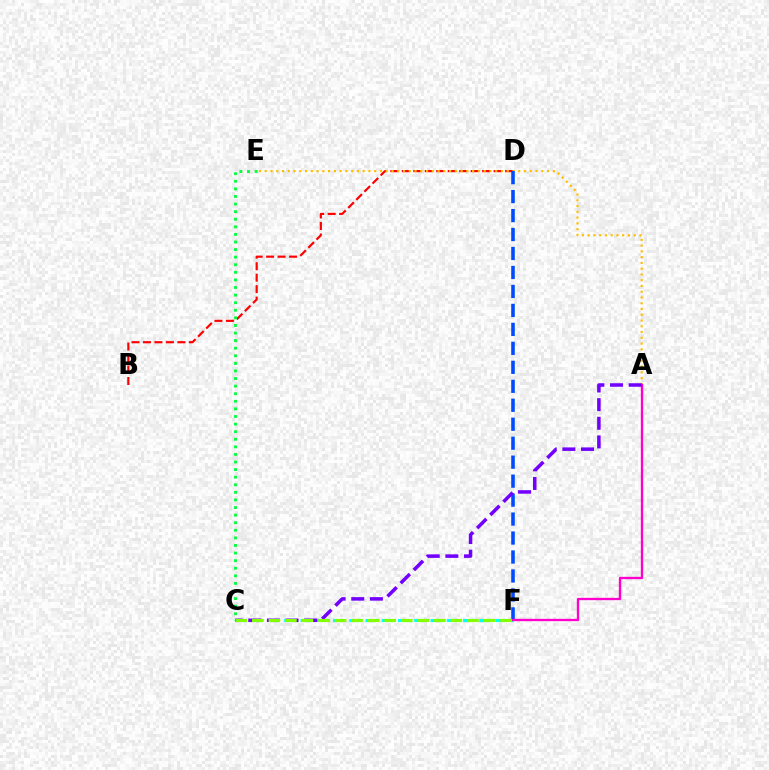{('C', 'F'): [{'color': '#00fff6', 'line_style': 'dashed', 'thickness': 2.21}, {'color': '#84ff00', 'line_style': 'dashed', 'thickness': 2.25}], ('B', 'D'): [{'color': '#ff0000', 'line_style': 'dashed', 'thickness': 1.56}], ('A', 'E'): [{'color': '#ffbd00', 'line_style': 'dotted', 'thickness': 1.57}], ('D', 'F'): [{'color': '#004bff', 'line_style': 'dashed', 'thickness': 2.58}], ('A', 'F'): [{'color': '#ff00cf', 'line_style': 'solid', 'thickness': 1.68}], ('A', 'C'): [{'color': '#7200ff', 'line_style': 'dashed', 'thickness': 2.53}], ('C', 'E'): [{'color': '#00ff39', 'line_style': 'dotted', 'thickness': 2.06}]}